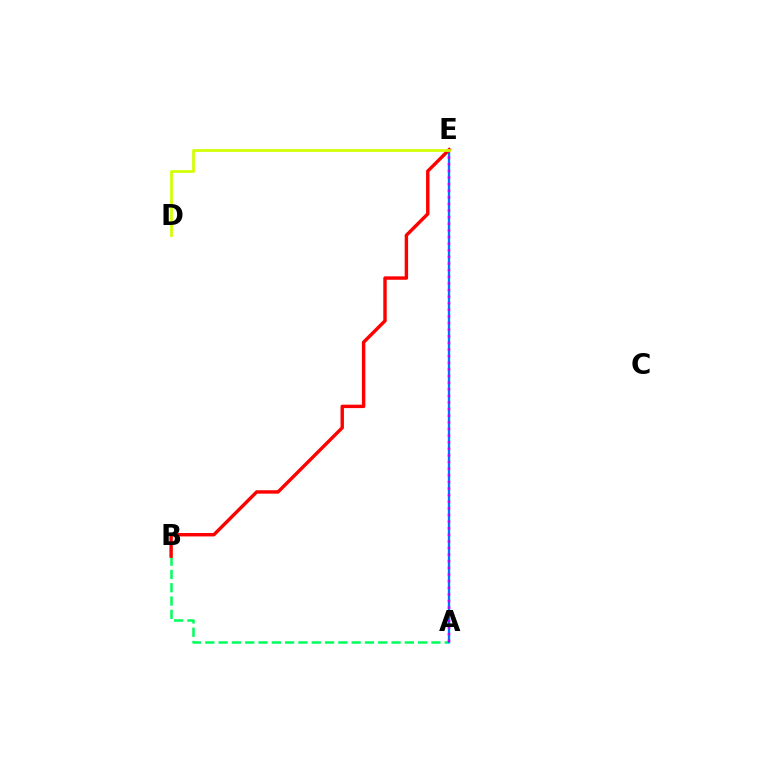{('A', 'B'): [{'color': '#00ff5c', 'line_style': 'dashed', 'thickness': 1.81}], ('A', 'E'): [{'color': '#0074ff', 'line_style': 'solid', 'thickness': 1.69}, {'color': '#b900ff', 'line_style': 'dotted', 'thickness': 1.8}], ('B', 'E'): [{'color': '#ff0000', 'line_style': 'solid', 'thickness': 2.46}], ('D', 'E'): [{'color': '#d1ff00', 'line_style': 'solid', 'thickness': 1.96}]}